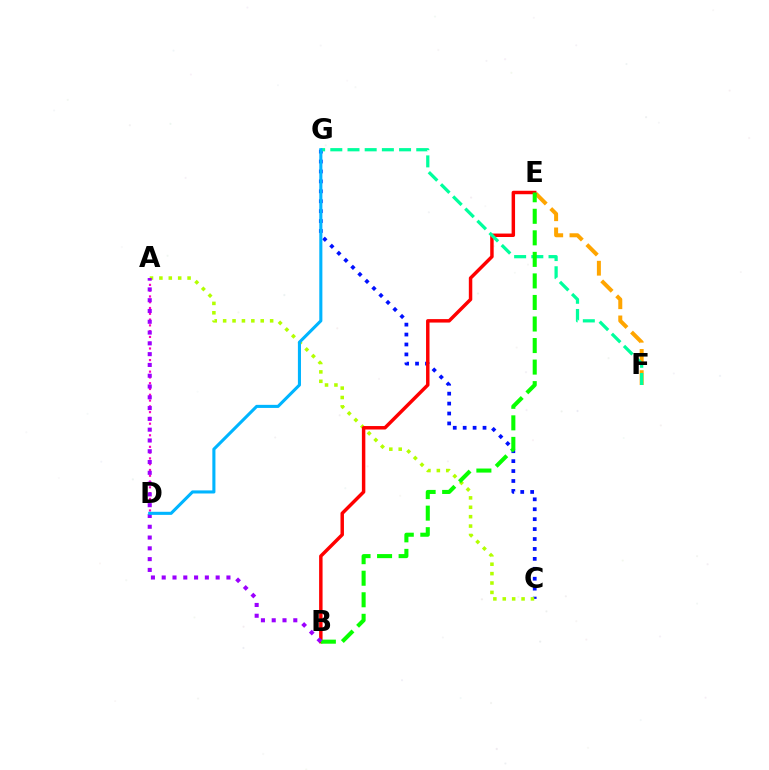{('C', 'G'): [{'color': '#0010ff', 'line_style': 'dotted', 'thickness': 2.7}], ('A', 'C'): [{'color': '#b3ff00', 'line_style': 'dotted', 'thickness': 2.55}], ('E', 'F'): [{'color': '#ffa500', 'line_style': 'dashed', 'thickness': 2.88}], ('B', 'E'): [{'color': '#ff0000', 'line_style': 'solid', 'thickness': 2.49}, {'color': '#08ff00', 'line_style': 'dashed', 'thickness': 2.93}], ('A', 'D'): [{'color': '#ff00bd', 'line_style': 'dotted', 'thickness': 1.57}], ('F', 'G'): [{'color': '#00ff9d', 'line_style': 'dashed', 'thickness': 2.34}], ('A', 'B'): [{'color': '#9b00ff', 'line_style': 'dotted', 'thickness': 2.93}], ('D', 'G'): [{'color': '#00b5ff', 'line_style': 'solid', 'thickness': 2.22}]}